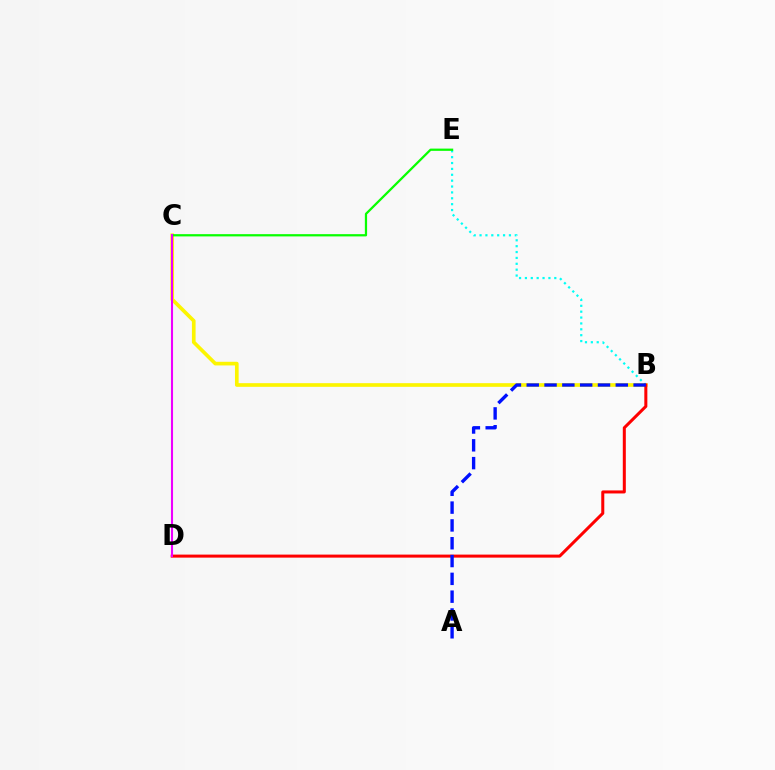{('B', 'C'): [{'color': '#fcf500', 'line_style': 'solid', 'thickness': 2.64}], ('B', 'E'): [{'color': '#00fff6', 'line_style': 'dotted', 'thickness': 1.6}], ('C', 'E'): [{'color': '#08ff00', 'line_style': 'solid', 'thickness': 1.62}], ('B', 'D'): [{'color': '#ff0000', 'line_style': 'solid', 'thickness': 2.18}], ('A', 'B'): [{'color': '#0010ff', 'line_style': 'dashed', 'thickness': 2.42}], ('C', 'D'): [{'color': '#ee00ff', 'line_style': 'solid', 'thickness': 1.5}]}